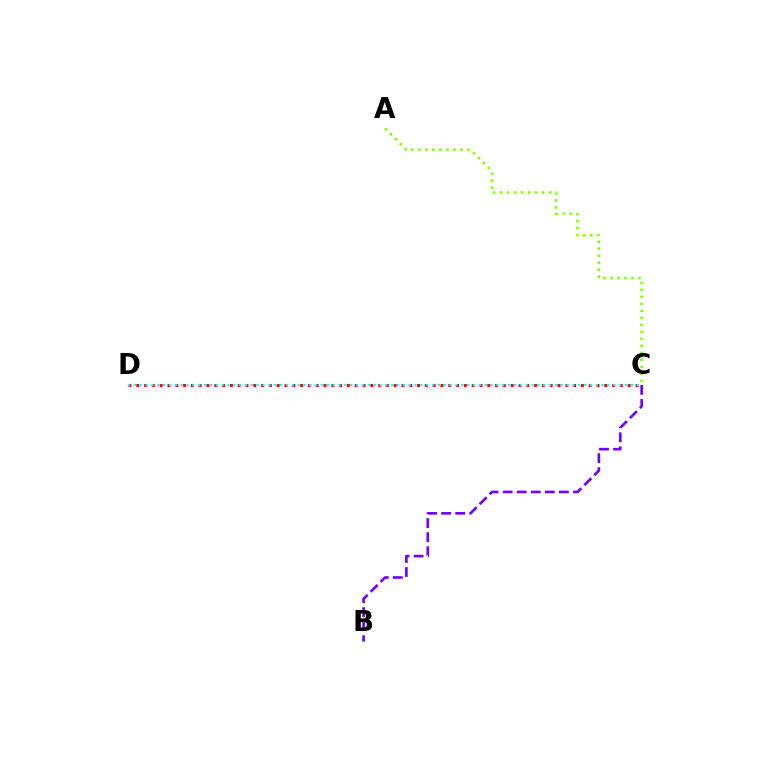{('C', 'D'): [{'color': '#ff0000', 'line_style': 'dotted', 'thickness': 2.12}, {'color': '#00fff6', 'line_style': 'dotted', 'thickness': 1.59}], ('B', 'C'): [{'color': '#7200ff', 'line_style': 'dashed', 'thickness': 1.91}], ('A', 'C'): [{'color': '#84ff00', 'line_style': 'dotted', 'thickness': 1.9}]}